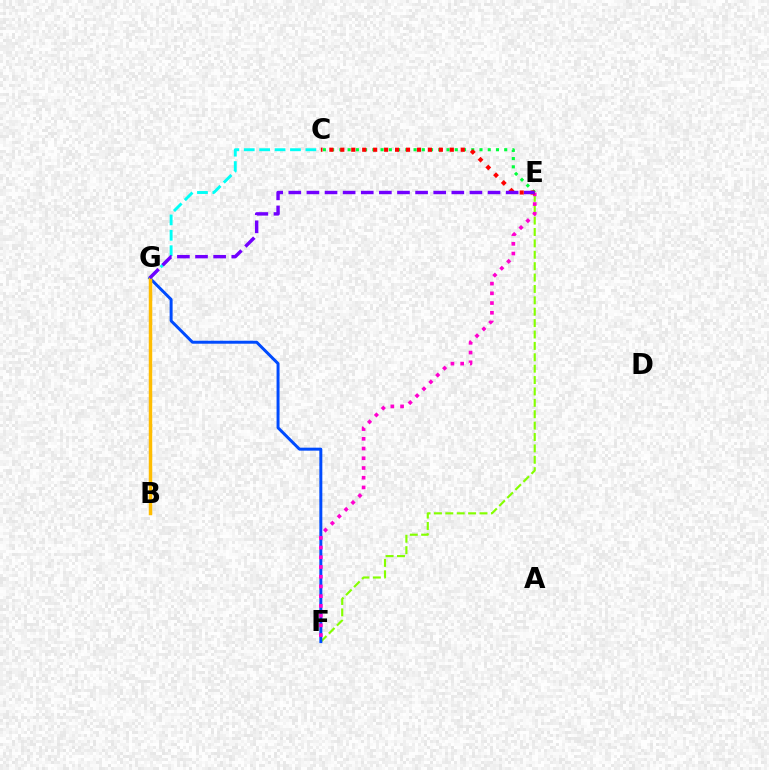{('E', 'F'): [{'color': '#84ff00', 'line_style': 'dashed', 'thickness': 1.55}, {'color': '#ff00cf', 'line_style': 'dotted', 'thickness': 2.64}], ('F', 'G'): [{'color': '#004bff', 'line_style': 'solid', 'thickness': 2.14}], ('B', 'G'): [{'color': '#ffbd00', 'line_style': 'solid', 'thickness': 2.5}], ('C', 'E'): [{'color': '#00ff39', 'line_style': 'dotted', 'thickness': 2.24}, {'color': '#ff0000', 'line_style': 'dotted', 'thickness': 2.98}], ('C', 'G'): [{'color': '#00fff6', 'line_style': 'dashed', 'thickness': 2.09}], ('E', 'G'): [{'color': '#7200ff', 'line_style': 'dashed', 'thickness': 2.46}]}